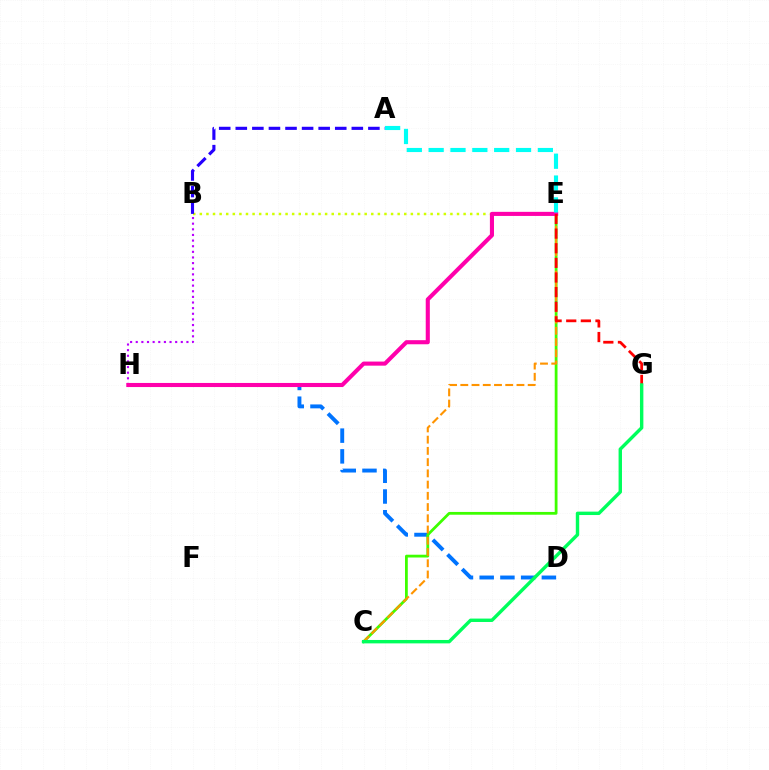{('B', 'E'): [{'color': '#d1ff00', 'line_style': 'dotted', 'thickness': 1.79}], ('D', 'H'): [{'color': '#0074ff', 'line_style': 'dashed', 'thickness': 2.82}], ('B', 'H'): [{'color': '#b900ff', 'line_style': 'dotted', 'thickness': 1.53}], ('C', 'E'): [{'color': '#3dff00', 'line_style': 'solid', 'thickness': 2.0}, {'color': '#ff9400', 'line_style': 'dashed', 'thickness': 1.53}], ('A', 'B'): [{'color': '#2500ff', 'line_style': 'dashed', 'thickness': 2.25}], ('E', 'H'): [{'color': '#ff00ac', 'line_style': 'solid', 'thickness': 2.94}], ('E', 'G'): [{'color': '#ff0000', 'line_style': 'dashed', 'thickness': 1.99}], ('C', 'G'): [{'color': '#00ff5c', 'line_style': 'solid', 'thickness': 2.45}], ('A', 'E'): [{'color': '#00fff6', 'line_style': 'dashed', 'thickness': 2.97}]}